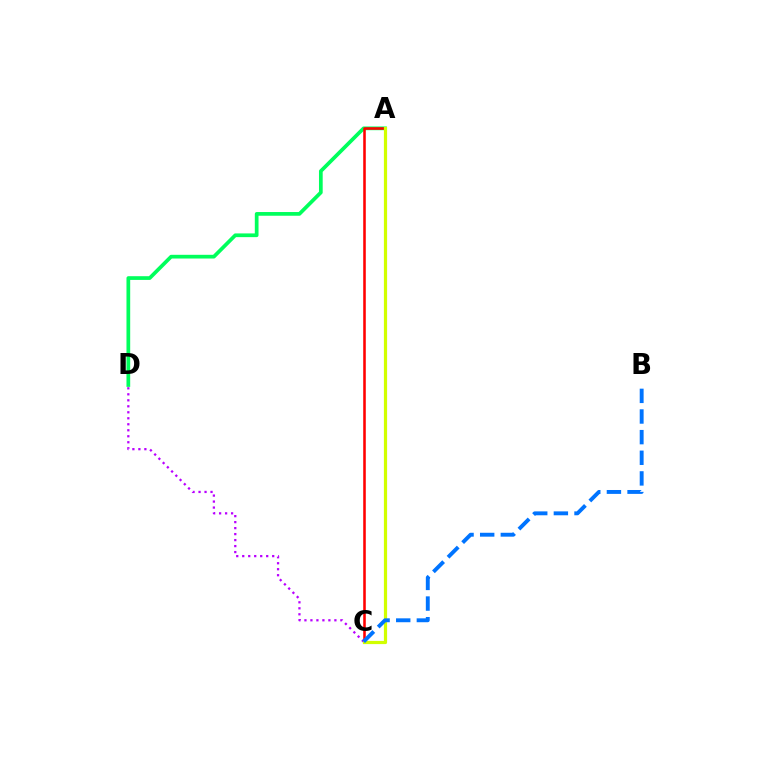{('A', 'D'): [{'color': '#00ff5c', 'line_style': 'solid', 'thickness': 2.68}], ('C', 'D'): [{'color': '#b900ff', 'line_style': 'dotted', 'thickness': 1.63}], ('A', 'C'): [{'color': '#ff0000', 'line_style': 'solid', 'thickness': 1.85}, {'color': '#d1ff00', 'line_style': 'solid', 'thickness': 2.3}], ('B', 'C'): [{'color': '#0074ff', 'line_style': 'dashed', 'thickness': 2.8}]}